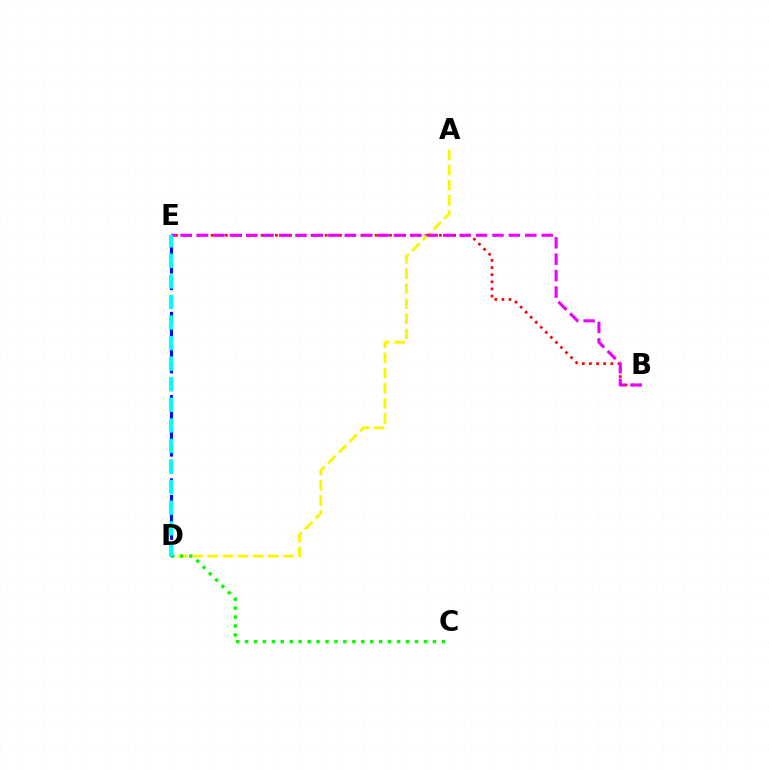{('B', 'E'): [{'color': '#ff0000', 'line_style': 'dotted', 'thickness': 1.94}, {'color': '#ee00ff', 'line_style': 'dashed', 'thickness': 2.23}], ('A', 'D'): [{'color': '#fcf500', 'line_style': 'dashed', 'thickness': 2.06}], ('D', 'E'): [{'color': '#0010ff', 'line_style': 'dashed', 'thickness': 2.26}, {'color': '#00fff6', 'line_style': 'dashed', 'thickness': 2.79}], ('C', 'D'): [{'color': '#08ff00', 'line_style': 'dotted', 'thickness': 2.43}]}